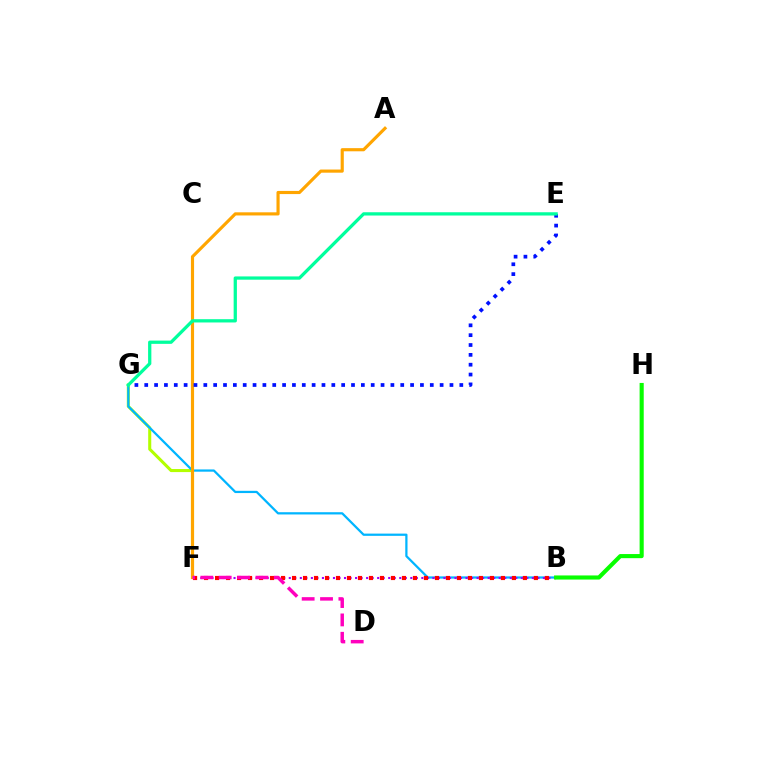{('F', 'G'): [{'color': '#b3ff00', 'line_style': 'solid', 'thickness': 2.21}], ('B', 'G'): [{'color': '#00b5ff', 'line_style': 'solid', 'thickness': 1.62}], ('B', 'F'): [{'color': '#9b00ff', 'line_style': 'dotted', 'thickness': 1.5}, {'color': '#ff0000', 'line_style': 'dotted', 'thickness': 2.99}], ('B', 'H'): [{'color': '#08ff00', 'line_style': 'solid', 'thickness': 2.96}], ('A', 'F'): [{'color': '#ffa500', 'line_style': 'solid', 'thickness': 2.27}], ('E', 'G'): [{'color': '#0010ff', 'line_style': 'dotted', 'thickness': 2.68}, {'color': '#00ff9d', 'line_style': 'solid', 'thickness': 2.35}], ('D', 'F'): [{'color': '#ff00bd', 'line_style': 'dashed', 'thickness': 2.49}]}